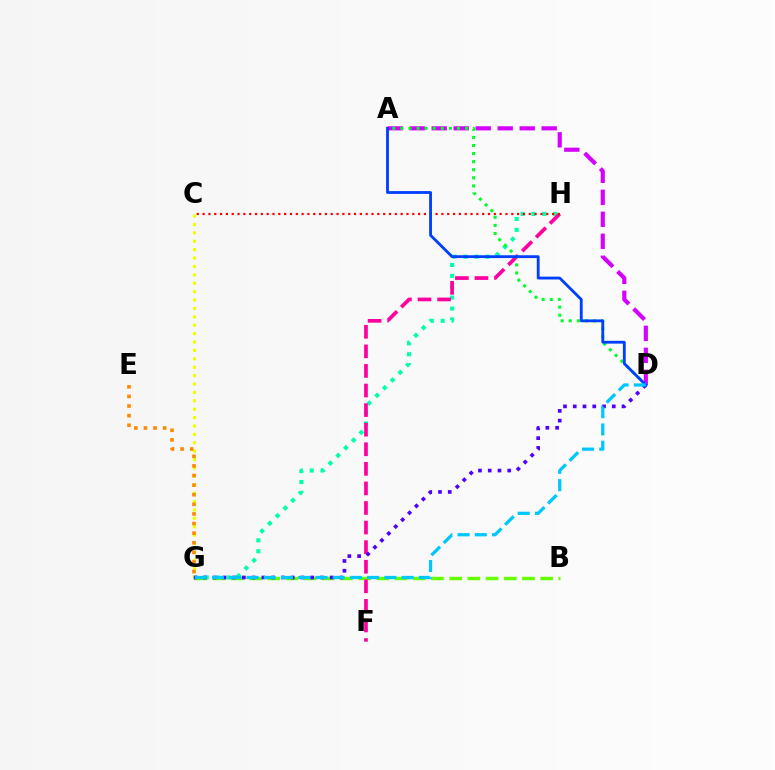{('G', 'H'): [{'color': '#00ffaf', 'line_style': 'dotted', 'thickness': 2.96}], ('B', 'G'): [{'color': '#66ff00', 'line_style': 'dashed', 'thickness': 2.47}], ('F', 'H'): [{'color': '#ff00a0', 'line_style': 'dashed', 'thickness': 2.66}], ('A', 'D'): [{'color': '#d600ff', 'line_style': 'dashed', 'thickness': 2.99}, {'color': '#00ff27', 'line_style': 'dotted', 'thickness': 2.19}, {'color': '#003fff', 'line_style': 'solid', 'thickness': 2.04}], ('C', 'G'): [{'color': '#eeff00', 'line_style': 'dotted', 'thickness': 2.28}], ('C', 'H'): [{'color': '#ff0000', 'line_style': 'dotted', 'thickness': 1.58}], ('D', 'G'): [{'color': '#4f00ff', 'line_style': 'dotted', 'thickness': 2.65}, {'color': '#00c7ff', 'line_style': 'dashed', 'thickness': 2.34}], ('E', 'G'): [{'color': '#ff8800', 'line_style': 'dotted', 'thickness': 2.61}]}